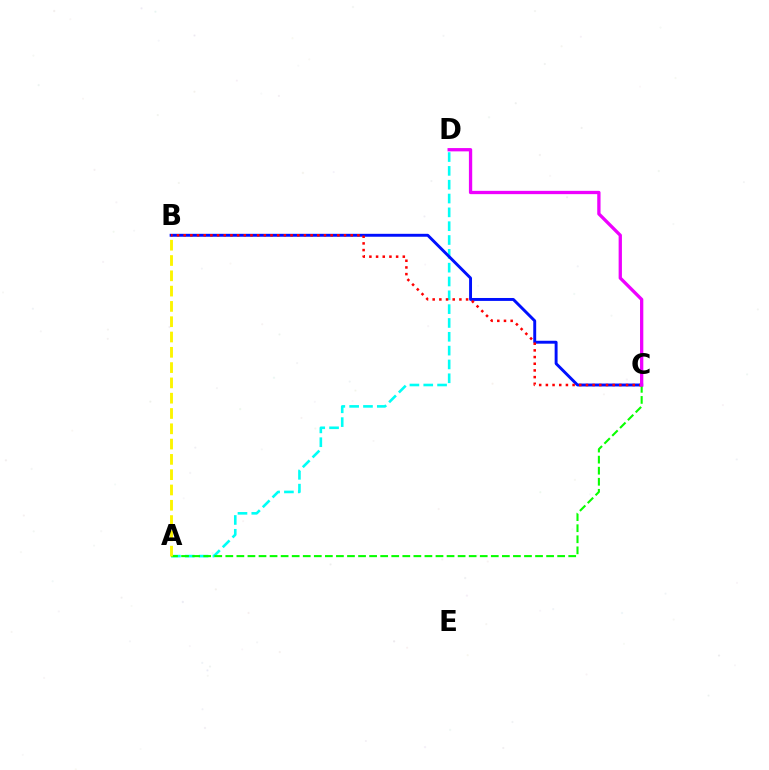{('A', 'D'): [{'color': '#00fff6', 'line_style': 'dashed', 'thickness': 1.88}], ('B', 'C'): [{'color': '#0010ff', 'line_style': 'solid', 'thickness': 2.1}, {'color': '#ff0000', 'line_style': 'dotted', 'thickness': 1.82}], ('A', 'C'): [{'color': '#08ff00', 'line_style': 'dashed', 'thickness': 1.5}], ('C', 'D'): [{'color': '#ee00ff', 'line_style': 'solid', 'thickness': 2.37}], ('A', 'B'): [{'color': '#fcf500', 'line_style': 'dashed', 'thickness': 2.08}]}